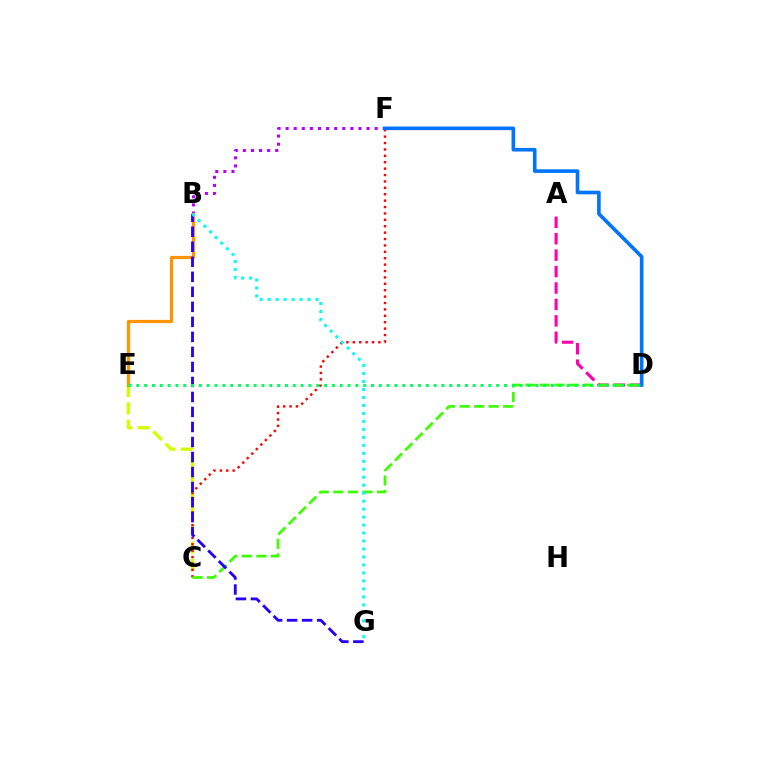{('B', 'F'): [{'color': '#b900ff', 'line_style': 'dotted', 'thickness': 2.2}], ('C', 'E'): [{'color': '#d1ff00', 'line_style': 'dashed', 'thickness': 2.36}], ('A', 'D'): [{'color': '#ff00ac', 'line_style': 'dashed', 'thickness': 2.23}], ('C', 'F'): [{'color': '#ff0000', 'line_style': 'dotted', 'thickness': 1.74}], ('C', 'D'): [{'color': '#3dff00', 'line_style': 'dashed', 'thickness': 1.97}], ('B', 'E'): [{'color': '#ff9400', 'line_style': 'solid', 'thickness': 2.31}], ('B', 'G'): [{'color': '#2500ff', 'line_style': 'dashed', 'thickness': 2.04}, {'color': '#00fff6', 'line_style': 'dotted', 'thickness': 2.17}], ('D', 'E'): [{'color': '#00ff5c', 'line_style': 'dotted', 'thickness': 2.13}], ('D', 'F'): [{'color': '#0074ff', 'line_style': 'solid', 'thickness': 2.6}]}